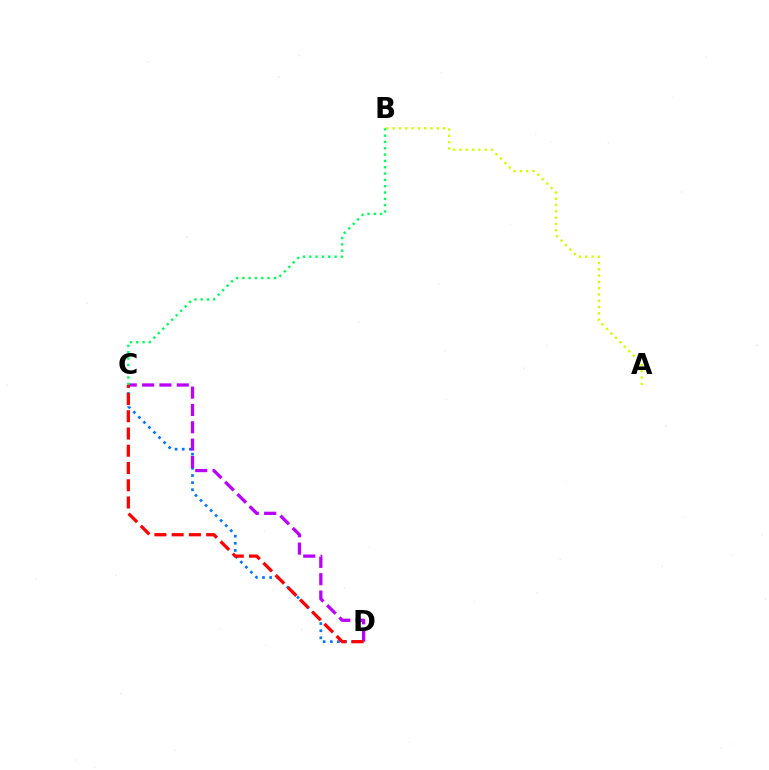{('C', 'D'): [{'color': '#0074ff', 'line_style': 'dotted', 'thickness': 1.94}, {'color': '#b900ff', 'line_style': 'dashed', 'thickness': 2.35}, {'color': '#ff0000', 'line_style': 'dashed', 'thickness': 2.34}], ('B', 'C'): [{'color': '#00ff5c', 'line_style': 'dotted', 'thickness': 1.72}], ('A', 'B'): [{'color': '#d1ff00', 'line_style': 'dotted', 'thickness': 1.71}]}